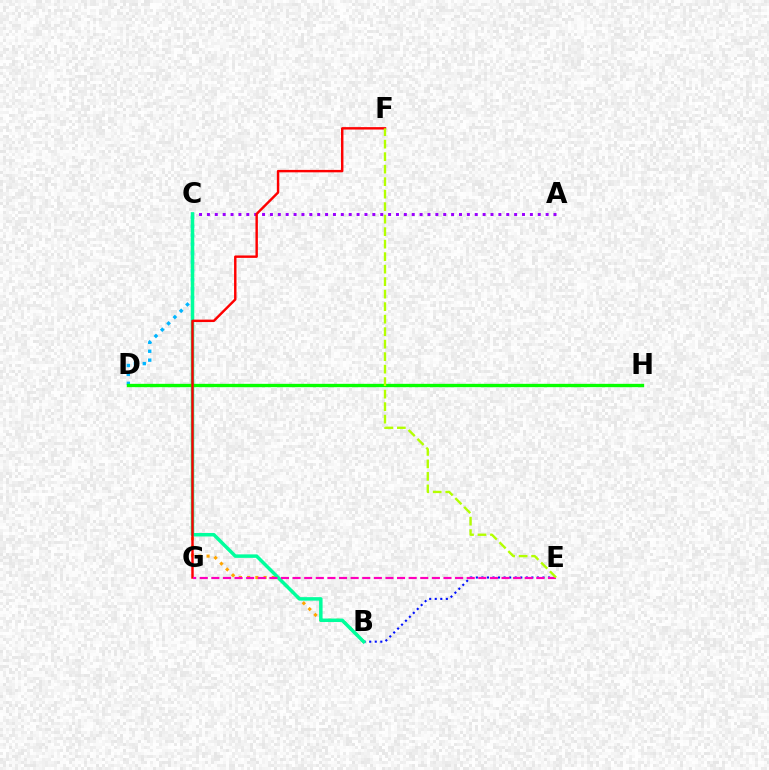{('B', 'C'): [{'color': '#ffa500', 'line_style': 'dotted', 'thickness': 2.24}, {'color': '#00ff9d', 'line_style': 'solid', 'thickness': 2.51}], ('A', 'C'): [{'color': '#9b00ff', 'line_style': 'dotted', 'thickness': 2.14}], ('C', 'D'): [{'color': '#00b5ff', 'line_style': 'dotted', 'thickness': 2.42}], ('B', 'E'): [{'color': '#0010ff', 'line_style': 'dotted', 'thickness': 1.51}], ('D', 'H'): [{'color': '#08ff00', 'line_style': 'solid', 'thickness': 2.4}], ('F', 'G'): [{'color': '#ff0000', 'line_style': 'solid', 'thickness': 1.75}], ('E', 'G'): [{'color': '#ff00bd', 'line_style': 'dashed', 'thickness': 1.58}], ('E', 'F'): [{'color': '#b3ff00', 'line_style': 'dashed', 'thickness': 1.7}]}